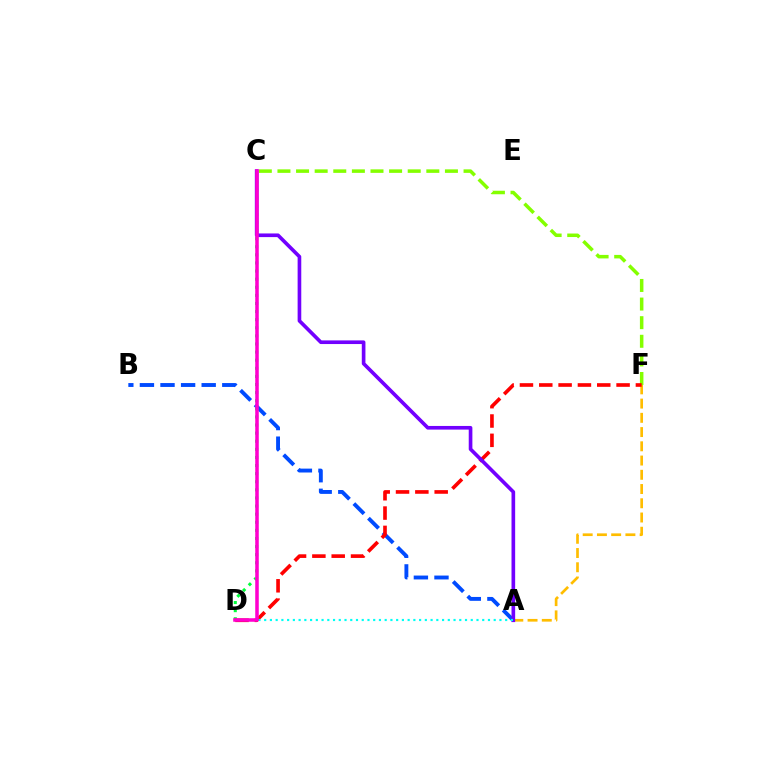{('A', 'B'): [{'color': '#004bff', 'line_style': 'dashed', 'thickness': 2.8}], ('C', 'D'): [{'color': '#00ff39', 'line_style': 'dotted', 'thickness': 2.2}, {'color': '#ff00cf', 'line_style': 'solid', 'thickness': 2.55}], ('A', 'F'): [{'color': '#ffbd00', 'line_style': 'dashed', 'thickness': 1.93}], ('C', 'F'): [{'color': '#84ff00', 'line_style': 'dashed', 'thickness': 2.53}], ('D', 'F'): [{'color': '#ff0000', 'line_style': 'dashed', 'thickness': 2.63}], ('A', 'C'): [{'color': '#7200ff', 'line_style': 'solid', 'thickness': 2.63}], ('A', 'D'): [{'color': '#00fff6', 'line_style': 'dotted', 'thickness': 1.56}]}